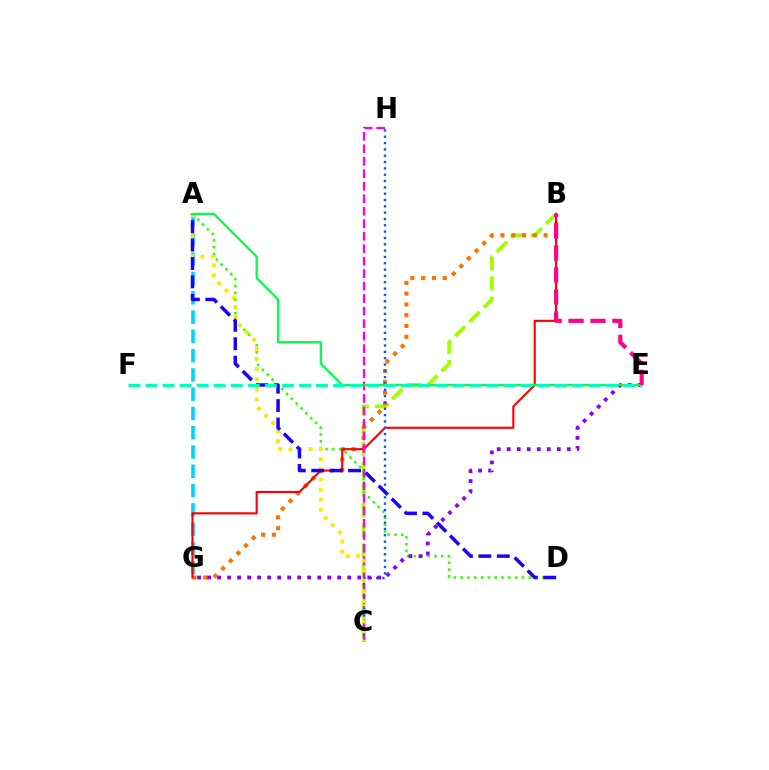{('B', 'C'): [{'color': '#a2ff00', 'line_style': 'dashed', 'thickness': 2.76}], ('A', 'G'): [{'color': '#00d3ff', 'line_style': 'dashed', 'thickness': 2.62}], ('B', 'G'): [{'color': '#ff7000', 'line_style': 'dotted', 'thickness': 2.93}, {'color': '#ff0000', 'line_style': 'solid', 'thickness': 1.54}], ('A', 'D'): [{'color': '#31ff00', 'line_style': 'dotted', 'thickness': 1.85}, {'color': '#1900ff', 'line_style': 'dashed', 'thickness': 2.5}], ('C', 'H'): [{'color': '#fa00f9', 'line_style': 'dashed', 'thickness': 1.7}, {'color': '#005dff', 'line_style': 'dotted', 'thickness': 1.72}], ('E', 'G'): [{'color': '#8a00ff', 'line_style': 'dotted', 'thickness': 2.72}], ('A', 'C'): [{'color': '#ffe600', 'line_style': 'dotted', 'thickness': 2.75}], ('A', 'E'): [{'color': '#00ff45', 'line_style': 'solid', 'thickness': 1.62}], ('E', 'F'): [{'color': '#00ffbb', 'line_style': 'dashed', 'thickness': 2.32}], ('B', 'E'): [{'color': '#ff0088', 'line_style': 'dashed', 'thickness': 2.98}]}